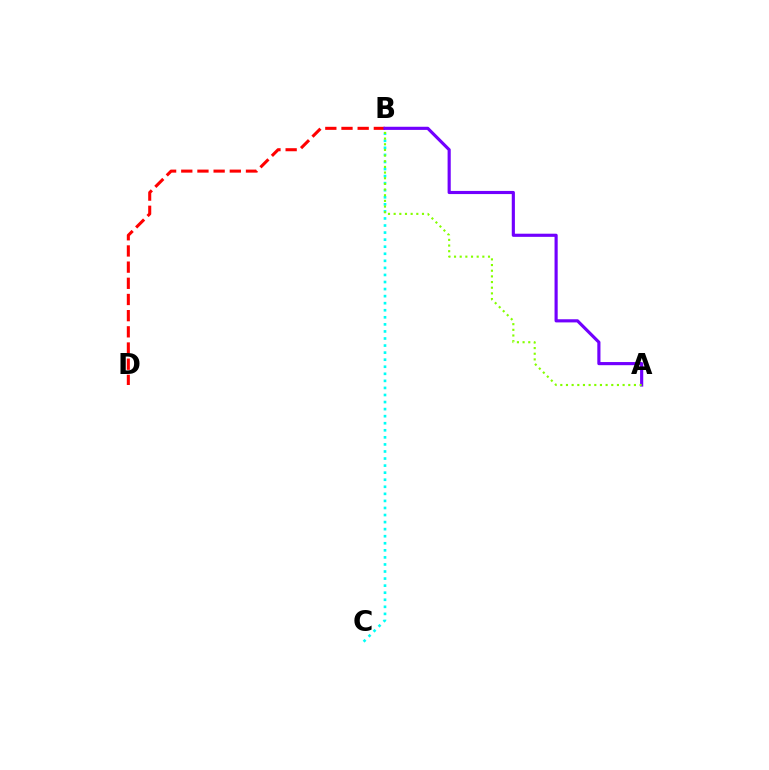{('B', 'C'): [{'color': '#00fff6', 'line_style': 'dotted', 'thickness': 1.92}], ('B', 'D'): [{'color': '#ff0000', 'line_style': 'dashed', 'thickness': 2.2}], ('A', 'B'): [{'color': '#7200ff', 'line_style': 'solid', 'thickness': 2.26}, {'color': '#84ff00', 'line_style': 'dotted', 'thickness': 1.54}]}